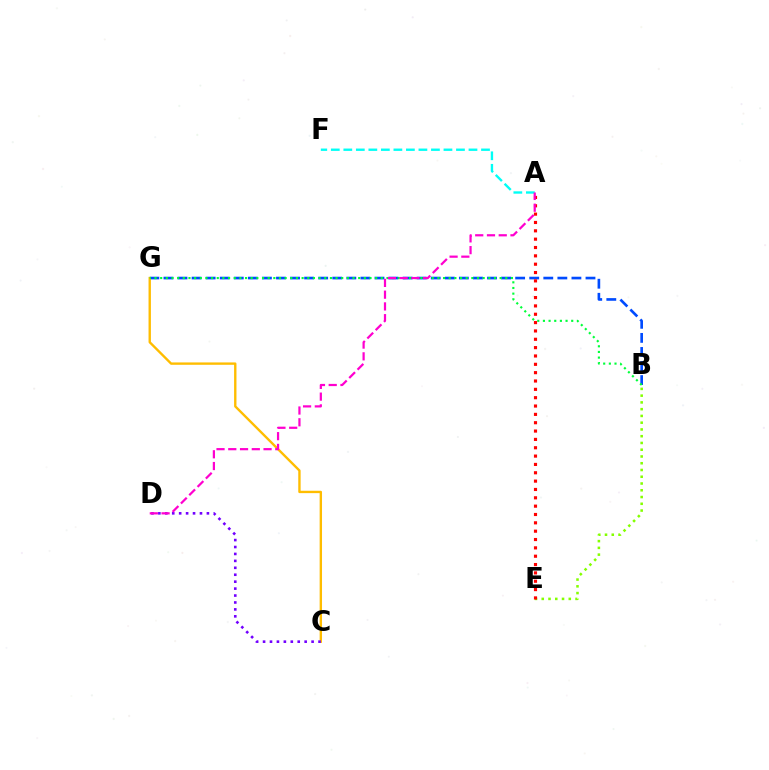{('B', 'G'): [{'color': '#004bff', 'line_style': 'dashed', 'thickness': 1.91}, {'color': '#00ff39', 'line_style': 'dotted', 'thickness': 1.54}], ('C', 'G'): [{'color': '#ffbd00', 'line_style': 'solid', 'thickness': 1.71}], ('B', 'E'): [{'color': '#84ff00', 'line_style': 'dotted', 'thickness': 1.84}], ('A', 'E'): [{'color': '#ff0000', 'line_style': 'dotted', 'thickness': 2.27}], ('C', 'D'): [{'color': '#7200ff', 'line_style': 'dotted', 'thickness': 1.88}], ('A', 'F'): [{'color': '#00fff6', 'line_style': 'dashed', 'thickness': 1.7}], ('A', 'D'): [{'color': '#ff00cf', 'line_style': 'dashed', 'thickness': 1.6}]}